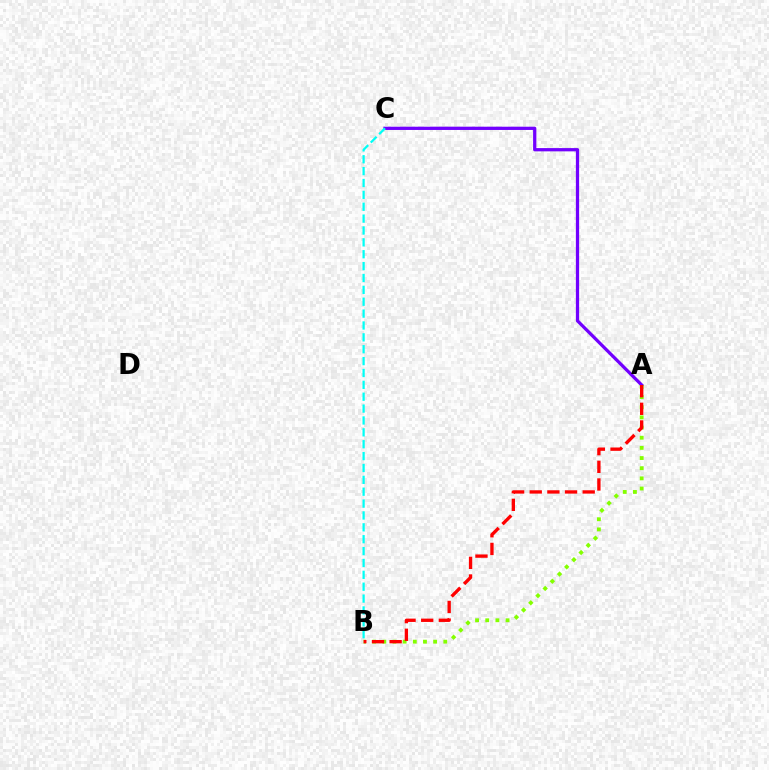{('A', 'C'): [{'color': '#7200ff', 'line_style': 'solid', 'thickness': 2.34}], ('A', 'B'): [{'color': '#84ff00', 'line_style': 'dotted', 'thickness': 2.76}, {'color': '#ff0000', 'line_style': 'dashed', 'thickness': 2.4}], ('B', 'C'): [{'color': '#00fff6', 'line_style': 'dashed', 'thickness': 1.61}]}